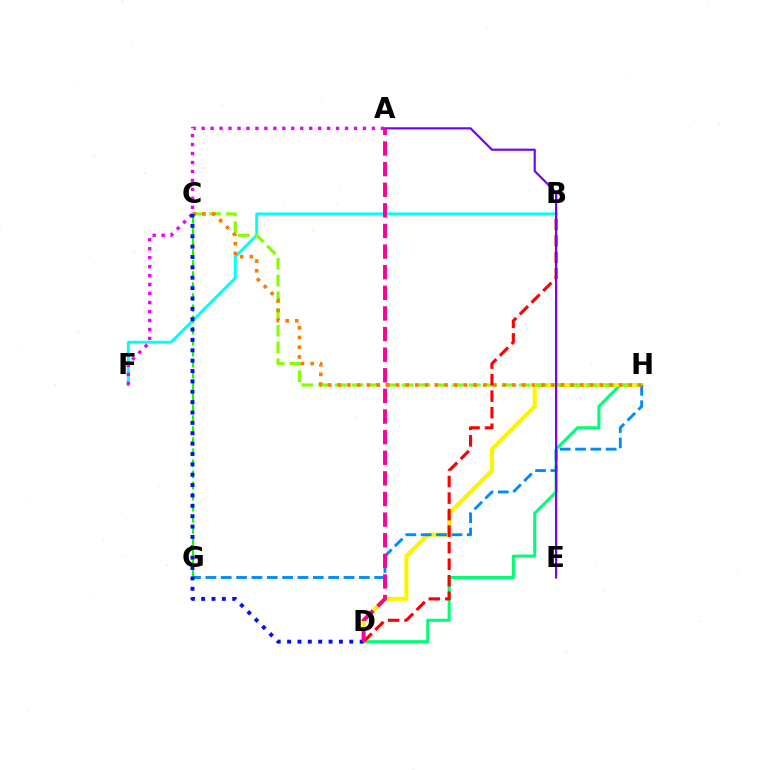{('D', 'H'): [{'color': '#00ff74', 'line_style': 'solid', 'thickness': 2.2}, {'color': '#fcf500', 'line_style': 'solid', 'thickness': 2.95}], ('B', 'F'): [{'color': '#00fff6', 'line_style': 'solid', 'thickness': 2.1}], ('G', 'H'): [{'color': '#008cff', 'line_style': 'dashed', 'thickness': 2.08}], ('C', 'H'): [{'color': '#84ff00', 'line_style': 'dashed', 'thickness': 2.27}, {'color': '#ff7c00', 'line_style': 'dotted', 'thickness': 2.64}], ('B', 'D'): [{'color': '#ff0000', 'line_style': 'dashed', 'thickness': 2.24}], ('C', 'G'): [{'color': '#08ff00', 'line_style': 'dashed', 'thickness': 1.5}], ('A', 'E'): [{'color': '#7200ff', 'line_style': 'solid', 'thickness': 1.55}], ('A', 'F'): [{'color': '#ee00ff', 'line_style': 'dotted', 'thickness': 2.44}], ('C', 'D'): [{'color': '#0010ff', 'line_style': 'dotted', 'thickness': 2.82}], ('A', 'D'): [{'color': '#ff0094', 'line_style': 'dashed', 'thickness': 2.8}]}